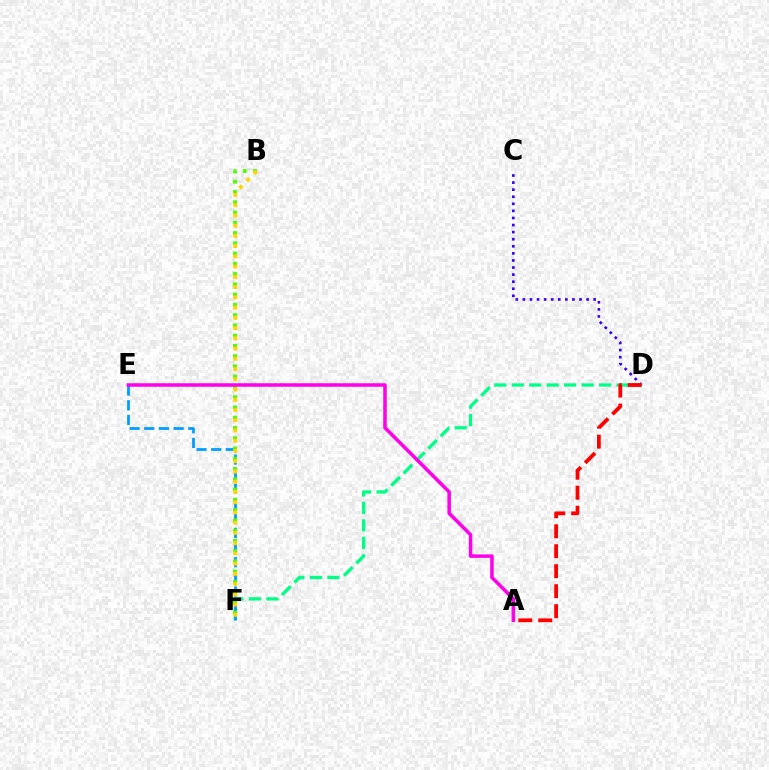{('C', 'D'): [{'color': '#3700ff', 'line_style': 'dotted', 'thickness': 1.92}], ('D', 'F'): [{'color': '#00ff86', 'line_style': 'dashed', 'thickness': 2.37}], ('E', 'F'): [{'color': '#009eff', 'line_style': 'dashed', 'thickness': 1.99}], ('B', 'F'): [{'color': '#4fff00', 'line_style': 'dotted', 'thickness': 2.79}, {'color': '#ffd500', 'line_style': 'dotted', 'thickness': 2.78}], ('A', 'D'): [{'color': '#ff0000', 'line_style': 'dashed', 'thickness': 2.71}], ('A', 'E'): [{'color': '#ff00ed', 'line_style': 'solid', 'thickness': 2.53}]}